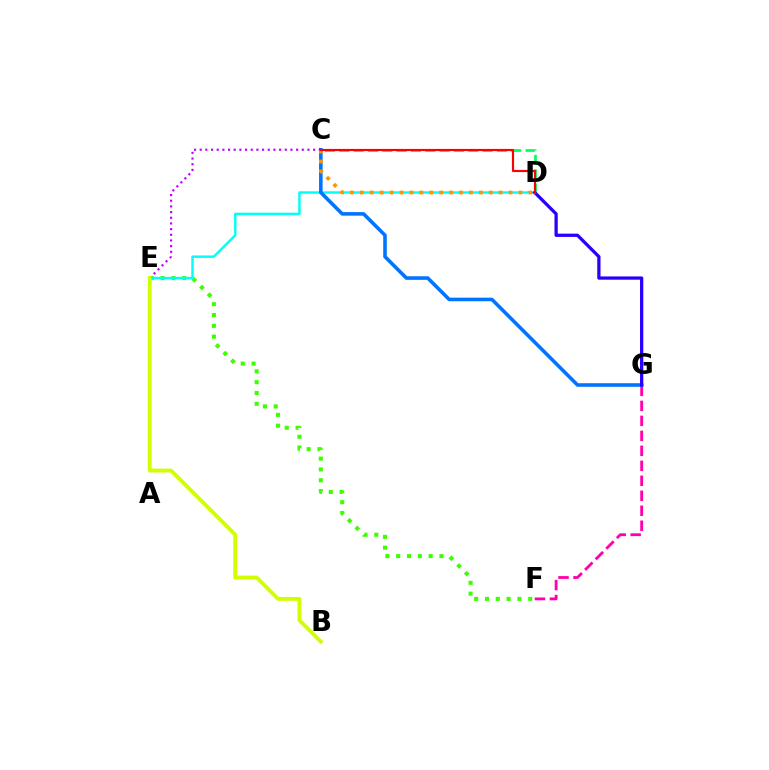{('E', 'F'): [{'color': '#3dff00', 'line_style': 'dotted', 'thickness': 2.94}], ('D', 'E'): [{'color': '#00fff6', 'line_style': 'solid', 'thickness': 1.76}], ('F', 'G'): [{'color': '#ff00ac', 'line_style': 'dashed', 'thickness': 2.04}], ('C', 'G'): [{'color': '#0074ff', 'line_style': 'solid', 'thickness': 2.58}], ('C', 'D'): [{'color': '#ff9400', 'line_style': 'dotted', 'thickness': 2.69}, {'color': '#00ff5c', 'line_style': 'dashed', 'thickness': 1.95}, {'color': '#ff0000', 'line_style': 'solid', 'thickness': 1.56}], ('C', 'E'): [{'color': '#b900ff', 'line_style': 'dotted', 'thickness': 1.54}], ('B', 'E'): [{'color': '#d1ff00', 'line_style': 'solid', 'thickness': 2.8}], ('D', 'G'): [{'color': '#2500ff', 'line_style': 'solid', 'thickness': 2.34}]}